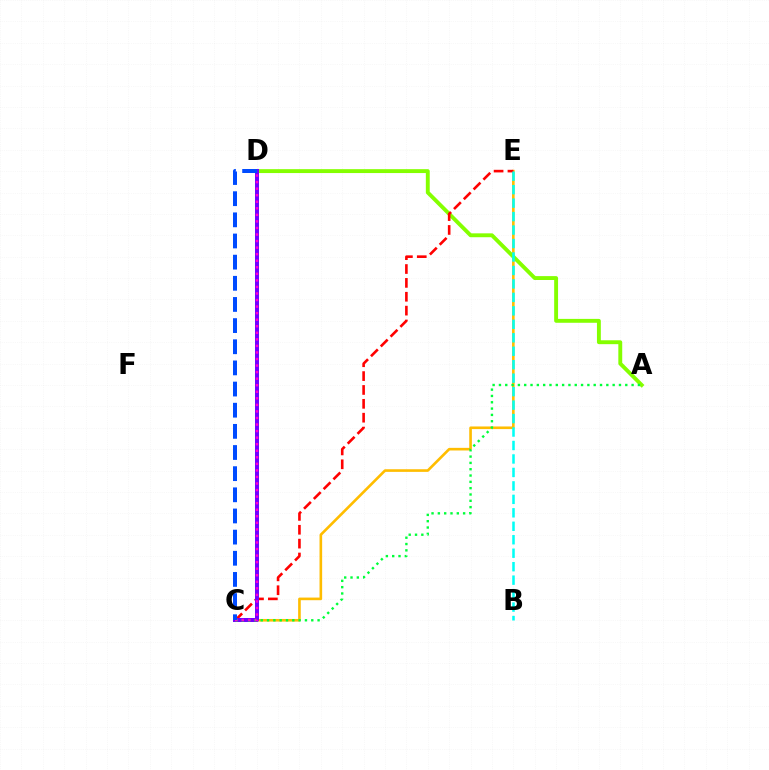{('C', 'E'): [{'color': '#ffbd00', 'line_style': 'solid', 'thickness': 1.89}, {'color': '#ff0000', 'line_style': 'dashed', 'thickness': 1.88}], ('A', 'D'): [{'color': '#84ff00', 'line_style': 'solid', 'thickness': 2.8}], ('C', 'D'): [{'color': '#7200ff', 'line_style': 'solid', 'thickness': 2.87}, {'color': '#ff00cf', 'line_style': 'dotted', 'thickness': 1.78}, {'color': '#004bff', 'line_style': 'dashed', 'thickness': 2.87}], ('B', 'E'): [{'color': '#00fff6', 'line_style': 'dashed', 'thickness': 1.83}], ('A', 'C'): [{'color': '#00ff39', 'line_style': 'dotted', 'thickness': 1.72}]}